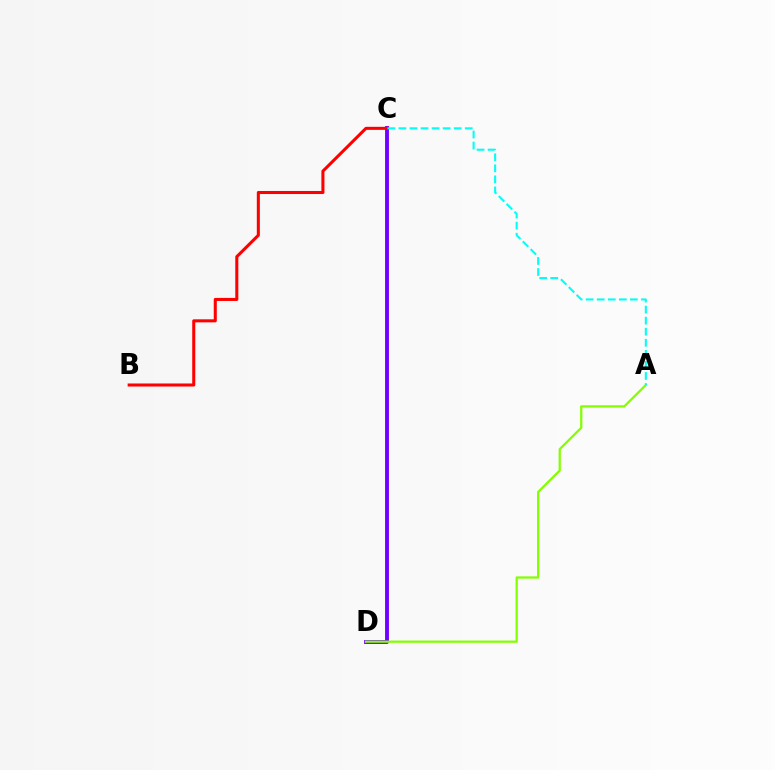{('C', 'D'): [{'color': '#7200ff', 'line_style': 'solid', 'thickness': 2.79}], ('A', 'D'): [{'color': '#84ff00', 'line_style': 'solid', 'thickness': 1.62}], ('B', 'C'): [{'color': '#ff0000', 'line_style': 'solid', 'thickness': 2.2}], ('A', 'C'): [{'color': '#00fff6', 'line_style': 'dashed', 'thickness': 1.5}]}